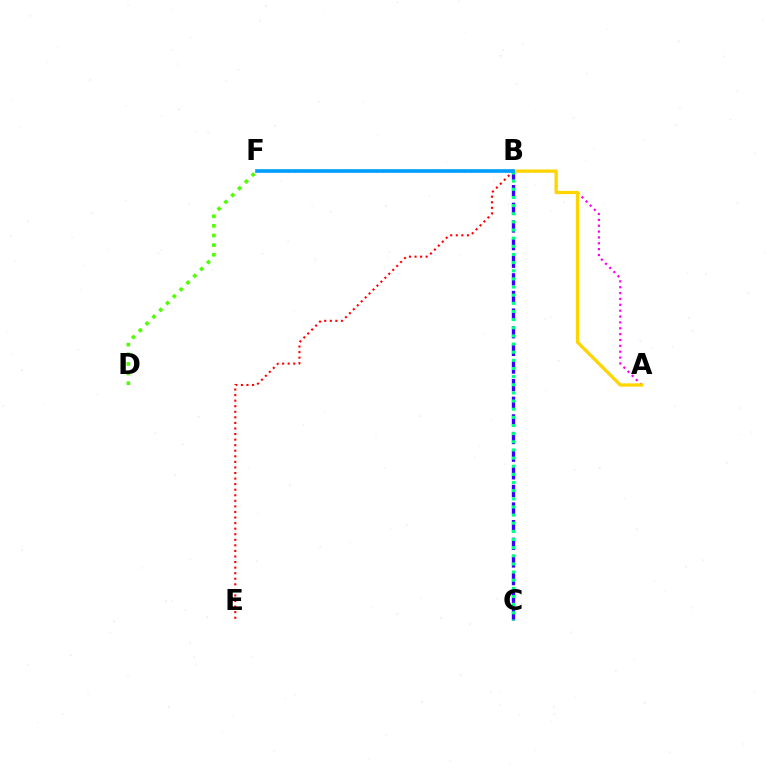{('D', 'F'): [{'color': '#4fff00', 'line_style': 'dotted', 'thickness': 2.62}], ('A', 'F'): [{'color': '#ff00ed', 'line_style': 'dotted', 'thickness': 1.59}], ('B', 'C'): [{'color': '#3700ff', 'line_style': 'dashed', 'thickness': 2.4}, {'color': '#00ff86', 'line_style': 'dotted', 'thickness': 2.21}], ('A', 'B'): [{'color': '#ffd500', 'line_style': 'solid', 'thickness': 2.37}], ('B', 'E'): [{'color': '#ff0000', 'line_style': 'dotted', 'thickness': 1.51}], ('B', 'F'): [{'color': '#009eff', 'line_style': 'solid', 'thickness': 2.63}]}